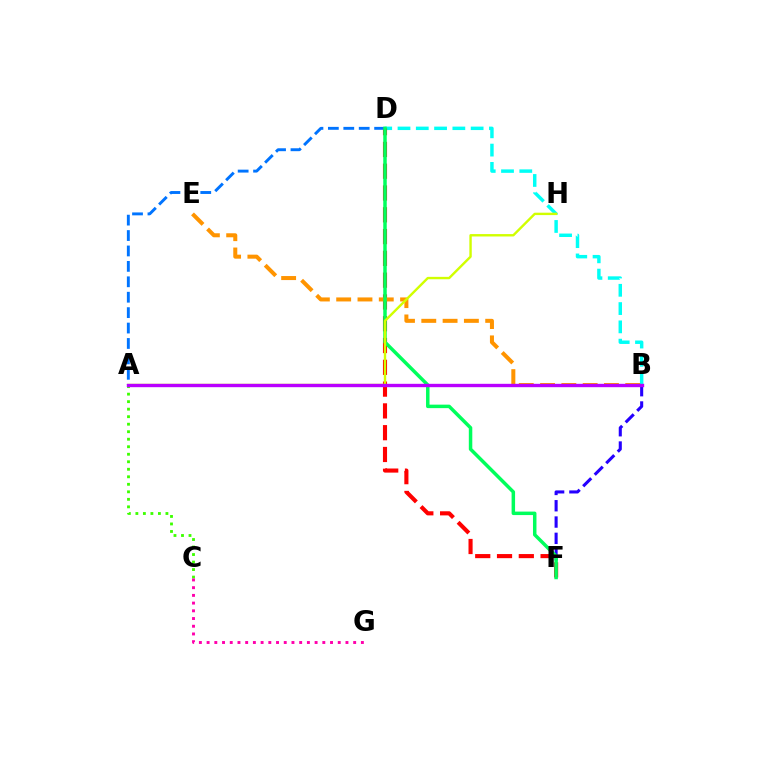{('B', 'D'): [{'color': '#00fff6', 'line_style': 'dashed', 'thickness': 2.48}], ('B', 'F'): [{'color': '#2500ff', 'line_style': 'dashed', 'thickness': 2.21}], ('D', 'F'): [{'color': '#ff0000', 'line_style': 'dashed', 'thickness': 2.96}, {'color': '#00ff5c', 'line_style': 'solid', 'thickness': 2.51}], ('A', 'D'): [{'color': '#0074ff', 'line_style': 'dashed', 'thickness': 2.09}], ('B', 'E'): [{'color': '#ff9400', 'line_style': 'dashed', 'thickness': 2.89}], ('A', 'H'): [{'color': '#d1ff00', 'line_style': 'solid', 'thickness': 1.73}], ('A', 'C'): [{'color': '#3dff00', 'line_style': 'dotted', 'thickness': 2.04}], ('A', 'B'): [{'color': '#b900ff', 'line_style': 'solid', 'thickness': 2.42}], ('C', 'G'): [{'color': '#ff00ac', 'line_style': 'dotted', 'thickness': 2.1}]}